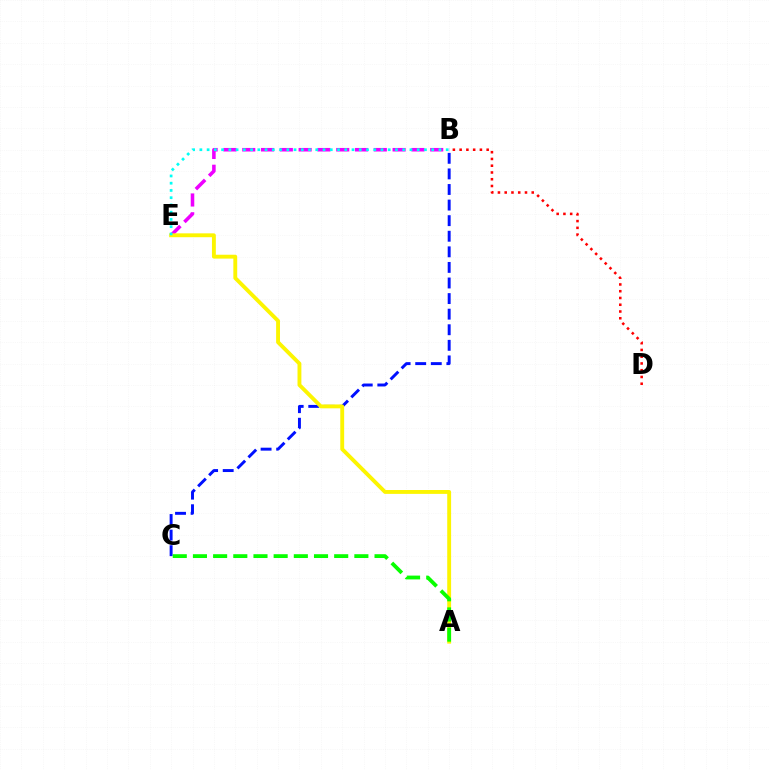{('B', 'E'): [{'color': '#ee00ff', 'line_style': 'dashed', 'thickness': 2.55}, {'color': '#00fff6', 'line_style': 'dotted', 'thickness': 1.97}], ('B', 'C'): [{'color': '#0010ff', 'line_style': 'dashed', 'thickness': 2.12}], ('A', 'E'): [{'color': '#fcf500', 'line_style': 'solid', 'thickness': 2.79}], ('B', 'D'): [{'color': '#ff0000', 'line_style': 'dotted', 'thickness': 1.84}], ('A', 'C'): [{'color': '#08ff00', 'line_style': 'dashed', 'thickness': 2.74}]}